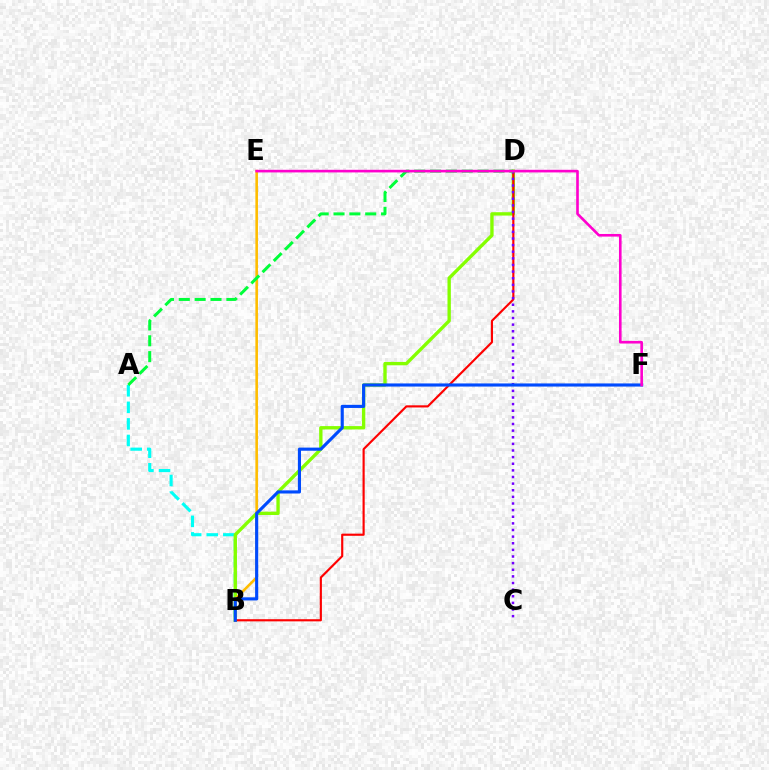{('A', 'B'): [{'color': '#00fff6', 'line_style': 'dashed', 'thickness': 2.25}], ('B', 'D'): [{'color': '#84ff00', 'line_style': 'solid', 'thickness': 2.42}, {'color': '#ff0000', 'line_style': 'solid', 'thickness': 1.55}], ('B', 'E'): [{'color': '#ffbd00', 'line_style': 'solid', 'thickness': 1.87}], ('C', 'D'): [{'color': '#7200ff', 'line_style': 'dotted', 'thickness': 1.8}], ('A', 'D'): [{'color': '#00ff39', 'line_style': 'dashed', 'thickness': 2.15}], ('B', 'F'): [{'color': '#004bff', 'line_style': 'solid', 'thickness': 2.25}], ('E', 'F'): [{'color': '#ff00cf', 'line_style': 'solid', 'thickness': 1.89}]}